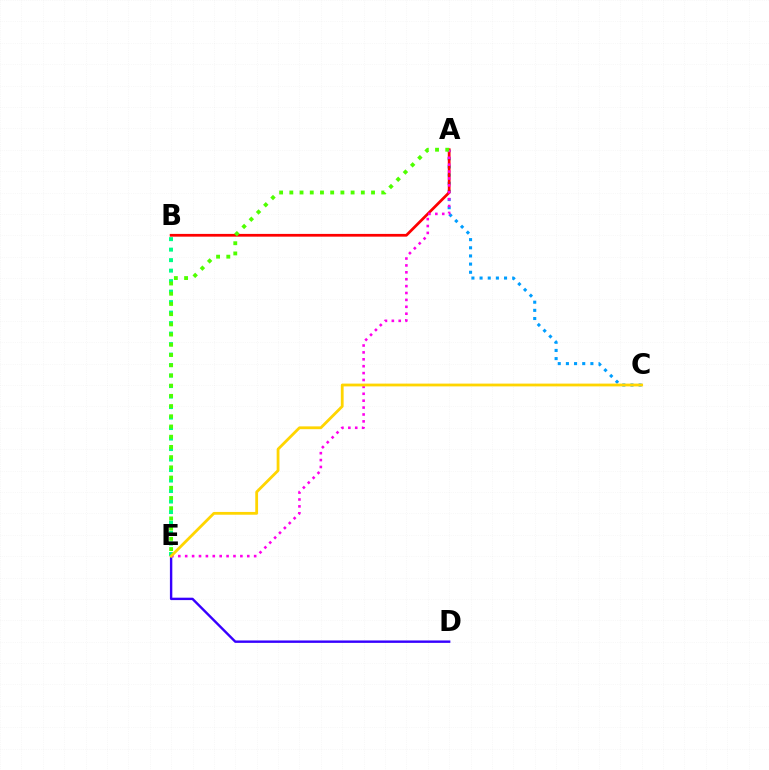{('A', 'C'): [{'color': '#009eff', 'line_style': 'dotted', 'thickness': 2.22}], ('A', 'B'): [{'color': '#ff0000', 'line_style': 'solid', 'thickness': 1.98}], ('A', 'E'): [{'color': '#ff00ed', 'line_style': 'dotted', 'thickness': 1.87}, {'color': '#4fff00', 'line_style': 'dotted', 'thickness': 2.78}], ('B', 'E'): [{'color': '#00ff86', 'line_style': 'dotted', 'thickness': 2.85}], ('D', 'E'): [{'color': '#3700ff', 'line_style': 'solid', 'thickness': 1.73}], ('C', 'E'): [{'color': '#ffd500', 'line_style': 'solid', 'thickness': 2.01}]}